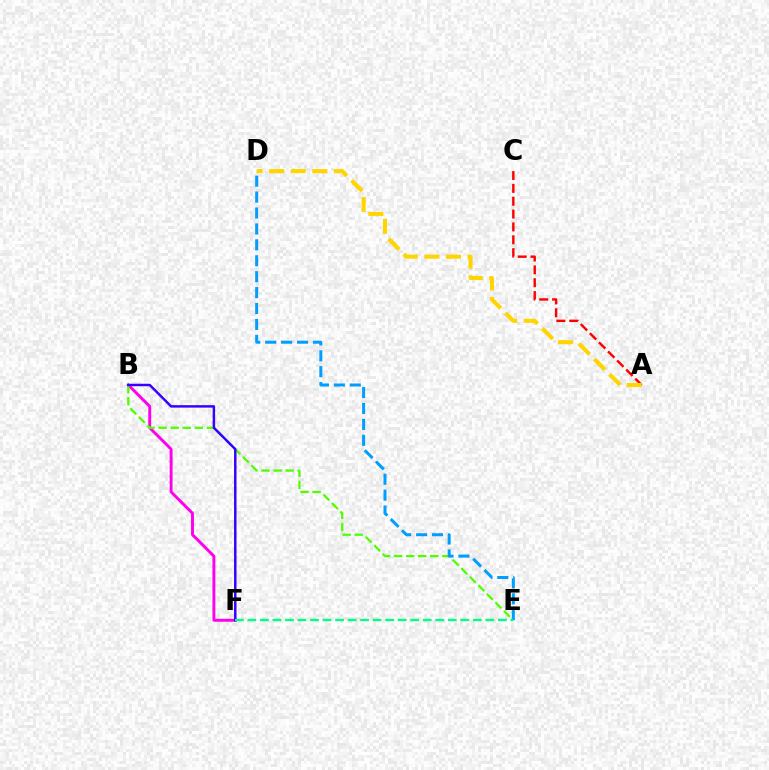{('A', 'C'): [{'color': '#ff0000', 'line_style': 'dashed', 'thickness': 1.75}], ('A', 'D'): [{'color': '#ffd500', 'line_style': 'dashed', 'thickness': 2.93}], ('B', 'F'): [{'color': '#ff00ed', 'line_style': 'solid', 'thickness': 2.1}, {'color': '#3700ff', 'line_style': 'solid', 'thickness': 1.78}], ('B', 'E'): [{'color': '#4fff00', 'line_style': 'dashed', 'thickness': 1.64}], ('D', 'E'): [{'color': '#009eff', 'line_style': 'dashed', 'thickness': 2.16}], ('E', 'F'): [{'color': '#00ff86', 'line_style': 'dashed', 'thickness': 1.7}]}